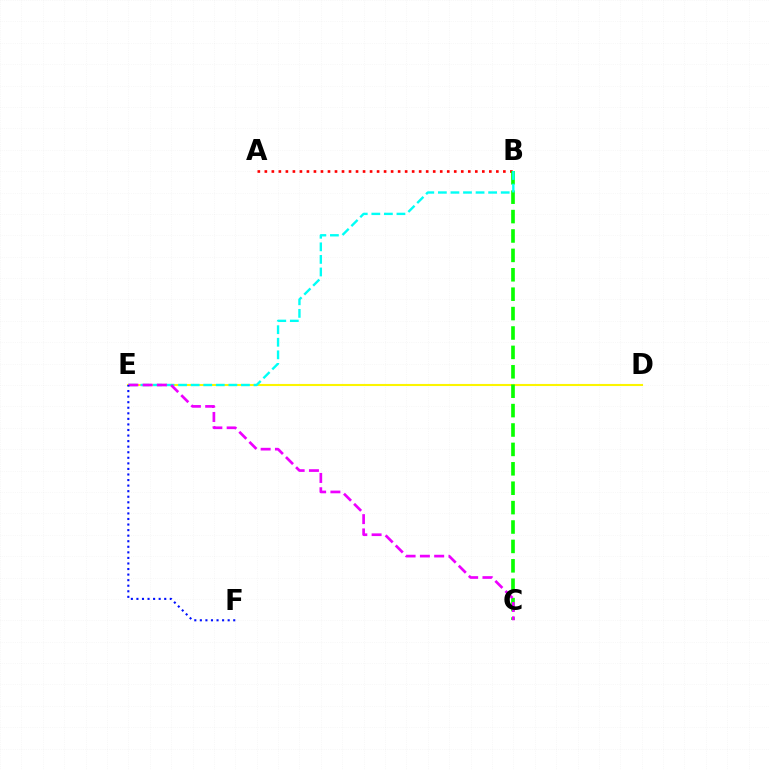{('D', 'E'): [{'color': '#fcf500', 'line_style': 'solid', 'thickness': 1.51}], ('A', 'B'): [{'color': '#ff0000', 'line_style': 'dotted', 'thickness': 1.91}], ('B', 'C'): [{'color': '#08ff00', 'line_style': 'dashed', 'thickness': 2.64}], ('B', 'E'): [{'color': '#00fff6', 'line_style': 'dashed', 'thickness': 1.71}], ('C', 'E'): [{'color': '#ee00ff', 'line_style': 'dashed', 'thickness': 1.94}], ('E', 'F'): [{'color': '#0010ff', 'line_style': 'dotted', 'thickness': 1.51}]}